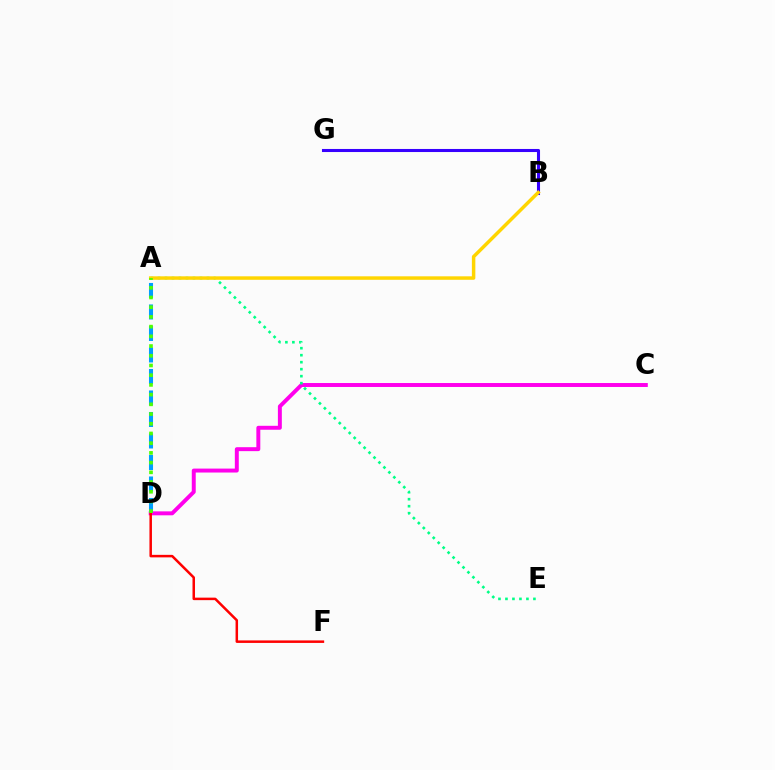{('B', 'G'): [{'color': '#3700ff', 'line_style': 'solid', 'thickness': 2.21}], ('C', 'D'): [{'color': '#ff00ed', 'line_style': 'solid', 'thickness': 2.84}], ('A', 'E'): [{'color': '#00ff86', 'line_style': 'dotted', 'thickness': 1.9}], ('A', 'D'): [{'color': '#009eff', 'line_style': 'dashed', 'thickness': 2.92}, {'color': '#4fff00', 'line_style': 'dotted', 'thickness': 2.64}], ('D', 'F'): [{'color': '#ff0000', 'line_style': 'solid', 'thickness': 1.81}], ('A', 'B'): [{'color': '#ffd500', 'line_style': 'solid', 'thickness': 2.5}]}